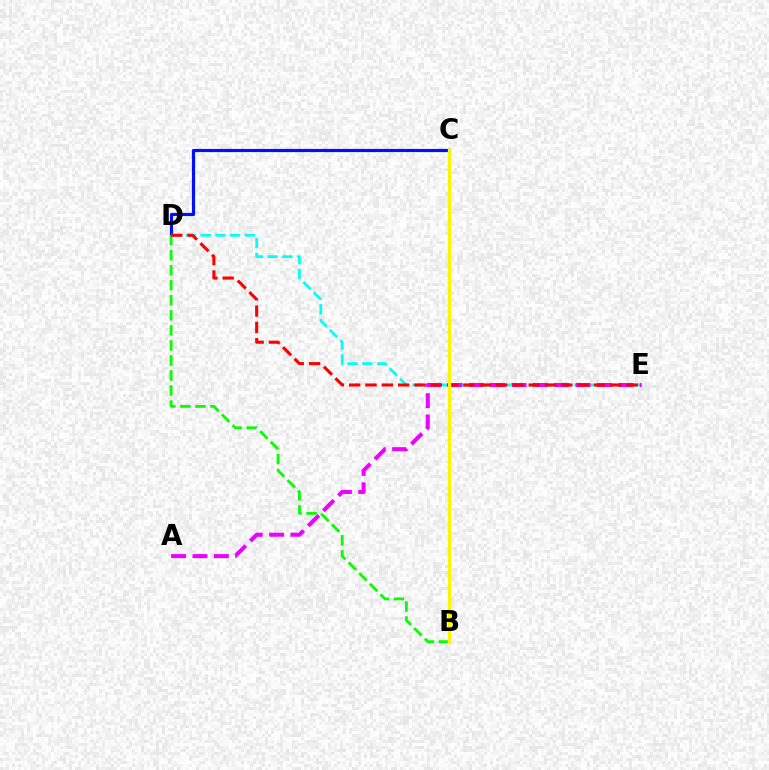{('C', 'D'): [{'color': '#0010ff', 'line_style': 'solid', 'thickness': 2.28}], ('B', 'D'): [{'color': '#08ff00', 'line_style': 'dashed', 'thickness': 2.04}], ('D', 'E'): [{'color': '#00fff6', 'line_style': 'dashed', 'thickness': 2.0}, {'color': '#ff0000', 'line_style': 'dashed', 'thickness': 2.22}], ('A', 'E'): [{'color': '#ee00ff', 'line_style': 'dashed', 'thickness': 2.9}], ('B', 'C'): [{'color': '#fcf500', 'line_style': 'solid', 'thickness': 2.37}]}